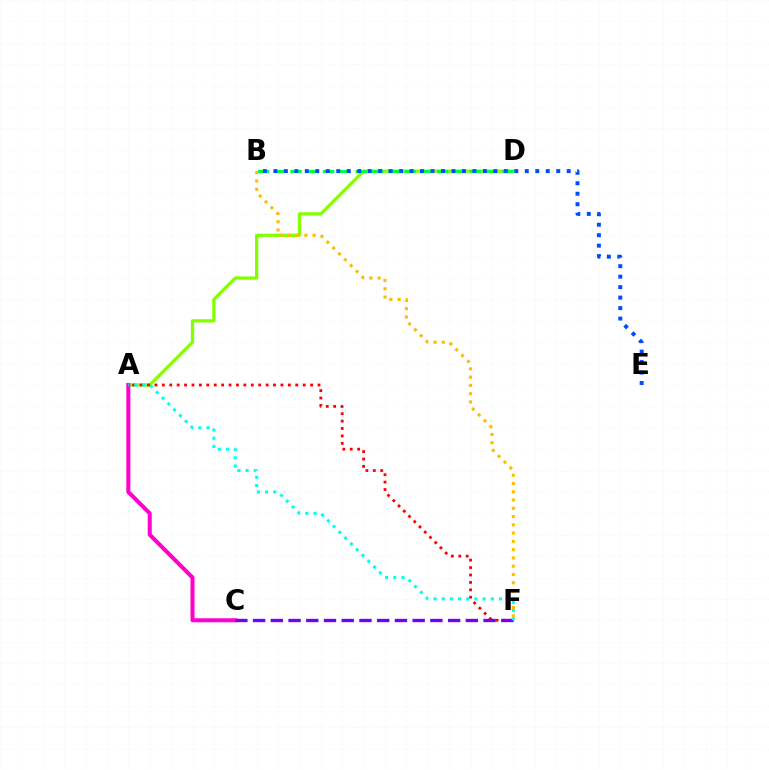{('A', 'D'): [{'color': '#84ff00', 'line_style': 'solid', 'thickness': 2.37}], ('A', 'F'): [{'color': '#ff0000', 'line_style': 'dotted', 'thickness': 2.01}, {'color': '#00fff6', 'line_style': 'dotted', 'thickness': 2.22}], ('B', 'D'): [{'color': '#00ff39', 'line_style': 'dashed', 'thickness': 2.21}], ('A', 'C'): [{'color': '#ff00cf', 'line_style': 'solid', 'thickness': 2.9}], ('C', 'F'): [{'color': '#7200ff', 'line_style': 'dashed', 'thickness': 2.41}], ('B', 'F'): [{'color': '#ffbd00', 'line_style': 'dotted', 'thickness': 2.25}], ('B', 'E'): [{'color': '#004bff', 'line_style': 'dotted', 'thickness': 2.85}]}